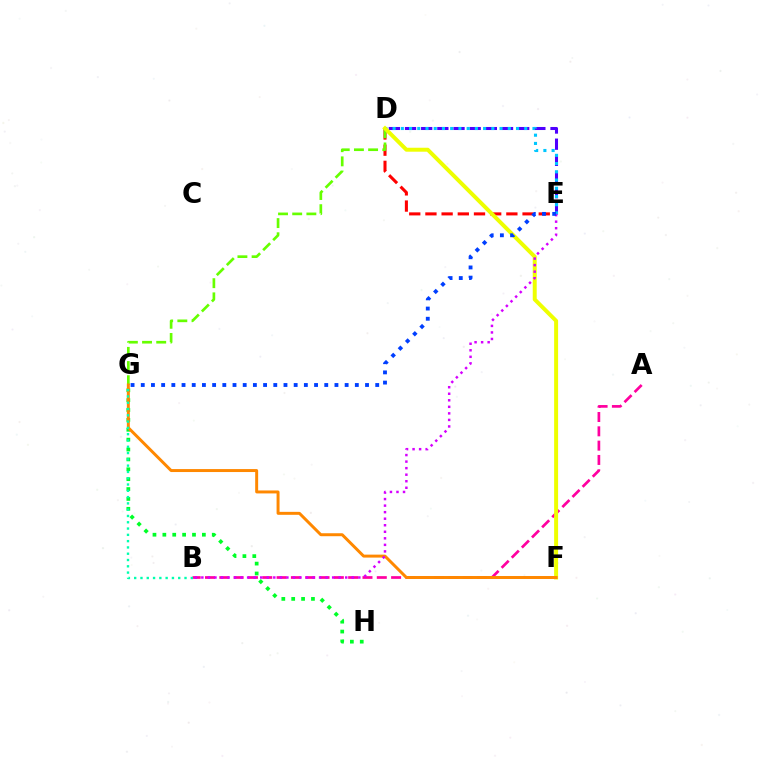{('A', 'B'): [{'color': '#ff00a0', 'line_style': 'dashed', 'thickness': 1.94}], ('D', 'E'): [{'color': '#ff0000', 'line_style': 'dashed', 'thickness': 2.2}, {'color': '#4f00ff', 'line_style': 'dashed', 'thickness': 2.2}, {'color': '#00c7ff', 'line_style': 'dotted', 'thickness': 2.24}], ('D', 'G'): [{'color': '#66ff00', 'line_style': 'dashed', 'thickness': 1.93}], ('G', 'H'): [{'color': '#00ff27', 'line_style': 'dotted', 'thickness': 2.68}], ('D', 'F'): [{'color': '#eeff00', 'line_style': 'solid', 'thickness': 2.85}], ('F', 'G'): [{'color': '#ff8800', 'line_style': 'solid', 'thickness': 2.14}], ('B', 'E'): [{'color': '#d600ff', 'line_style': 'dotted', 'thickness': 1.78}], ('E', 'G'): [{'color': '#003fff', 'line_style': 'dotted', 'thickness': 2.77}], ('B', 'G'): [{'color': '#00ffaf', 'line_style': 'dotted', 'thickness': 1.71}]}